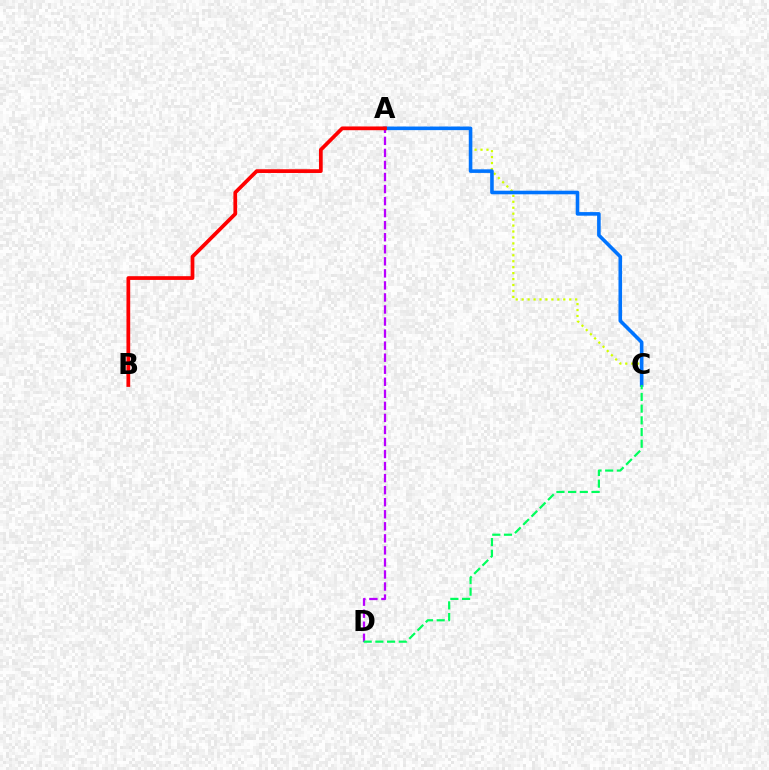{('A', 'C'): [{'color': '#d1ff00', 'line_style': 'dotted', 'thickness': 1.62}, {'color': '#0074ff', 'line_style': 'solid', 'thickness': 2.58}], ('A', 'D'): [{'color': '#b900ff', 'line_style': 'dashed', 'thickness': 1.64}], ('A', 'B'): [{'color': '#ff0000', 'line_style': 'solid', 'thickness': 2.69}], ('C', 'D'): [{'color': '#00ff5c', 'line_style': 'dashed', 'thickness': 1.59}]}